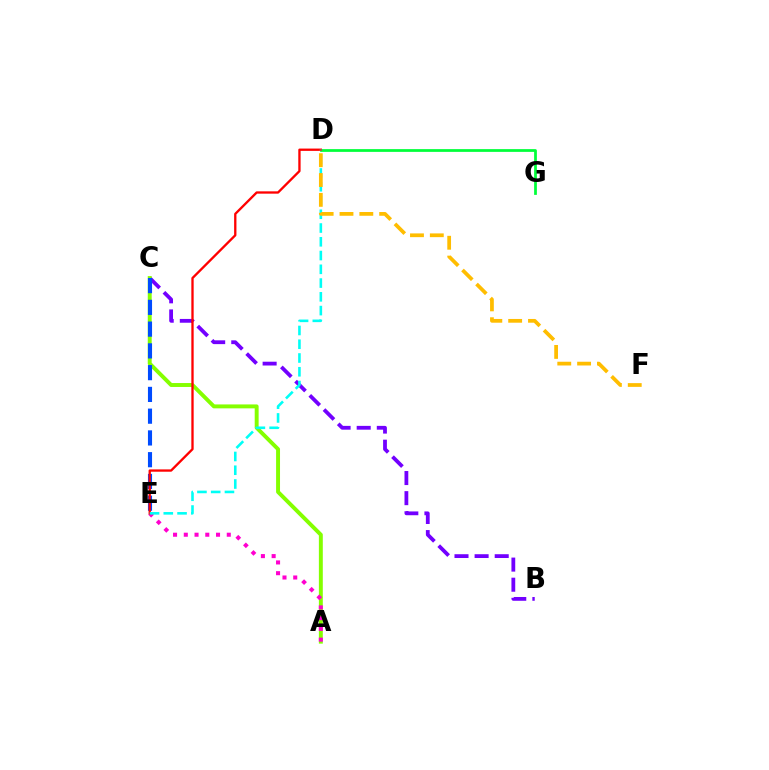{('B', 'C'): [{'color': '#7200ff', 'line_style': 'dashed', 'thickness': 2.73}], ('A', 'C'): [{'color': '#84ff00', 'line_style': 'solid', 'thickness': 2.83}], ('A', 'E'): [{'color': '#ff00cf', 'line_style': 'dotted', 'thickness': 2.92}], ('C', 'E'): [{'color': '#004bff', 'line_style': 'dashed', 'thickness': 2.96}], ('D', 'G'): [{'color': '#00ff39', 'line_style': 'solid', 'thickness': 1.98}], ('D', 'E'): [{'color': '#ff0000', 'line_style': 'solid', 'thickness': 1.67}, {'color': '#00fff6', 'line_style': 'dashed', 'thickness': 1.87}], ('D', 'F'): [{'color': '#ffbd00', 'line_style': 'dashed', 'thickness': 2.69}]}